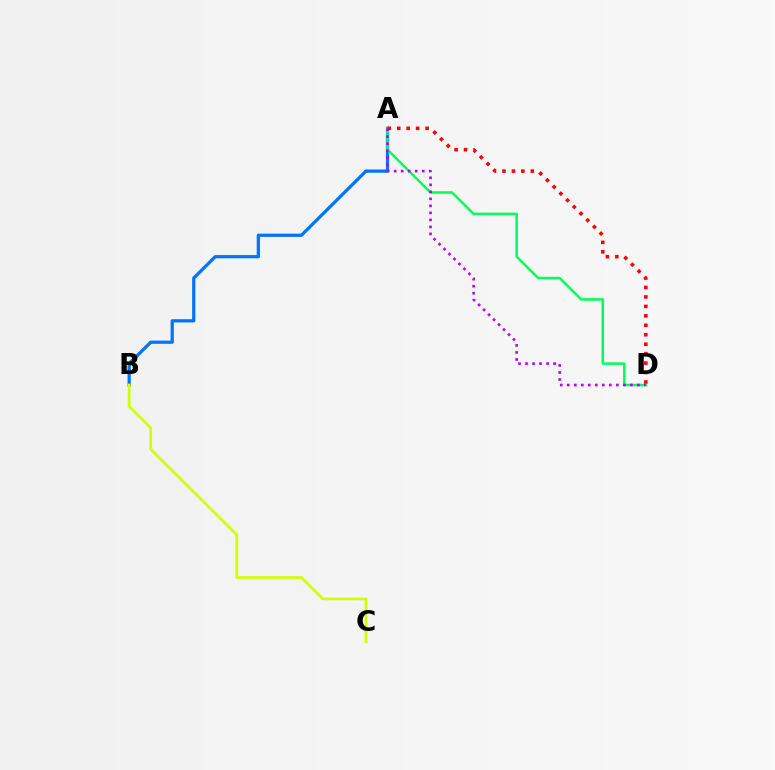{('A', 'B'): [{'color': '#0074ff', 'line_style': 'solid', 'thickness': 2.33}], ('A', 'D'): [{'color': '#00ff5c', 'line_style': 'solid', 'thickness': 1.8}, {'color': '#ff0000', 'line_style': 'dotted', 'thickness': 2.57}, {'color': '#b900ff', 'line_style': 'dotted', 'thickness': 1.91}], ('B', 'C'): [{'color': '#d1ff00', 'line_style': 'solid', 'thickness': 1.96}]}